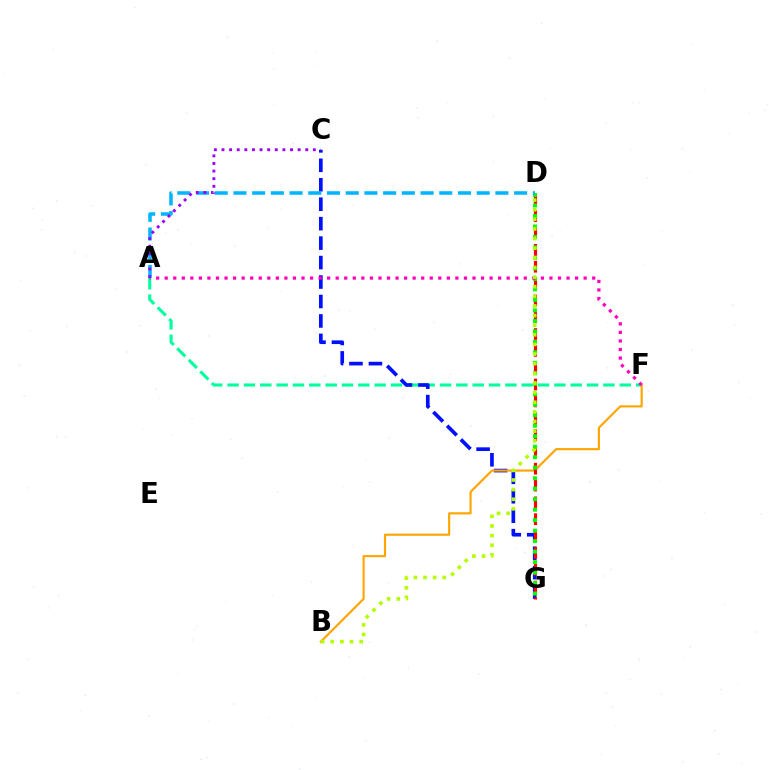{('A', 'F'): [{'color': '#00ff9d', 'line_style': 'dashed', 'thickness': 2.22}, {'color': '#ff00bd', 'line_style': 'dotted', 'thickness': 2.32}], ('C', 'G'): [{'color': '#0010ff', 'line_style': 'dashed', 'thickness': 2.64}], ('B', 'F'): [{'color': '#ffa500', 'line_style': 'solid', 'thickness': 1.55}], ('D', 'G'): [{'color': '#ff0000', 'line_style': 'dashed', 'thickness': 2.29}, {'color': '#08ff00', 'line_style': 'dotted', 'thickness': 2.85}], ('A', 'D'): [{'color': '#00b5ff', 'line_style': 'dashed', 'thickness': 2.54}], ('A', 'C'): [{'color': '#9b00ff', 'line_style': 'dotted', 'thickness': 2.07}], ('B', 'D'): [{'color': '#b3ff00', 'line_style': 'dotted', 'thickness': 2.62}]}